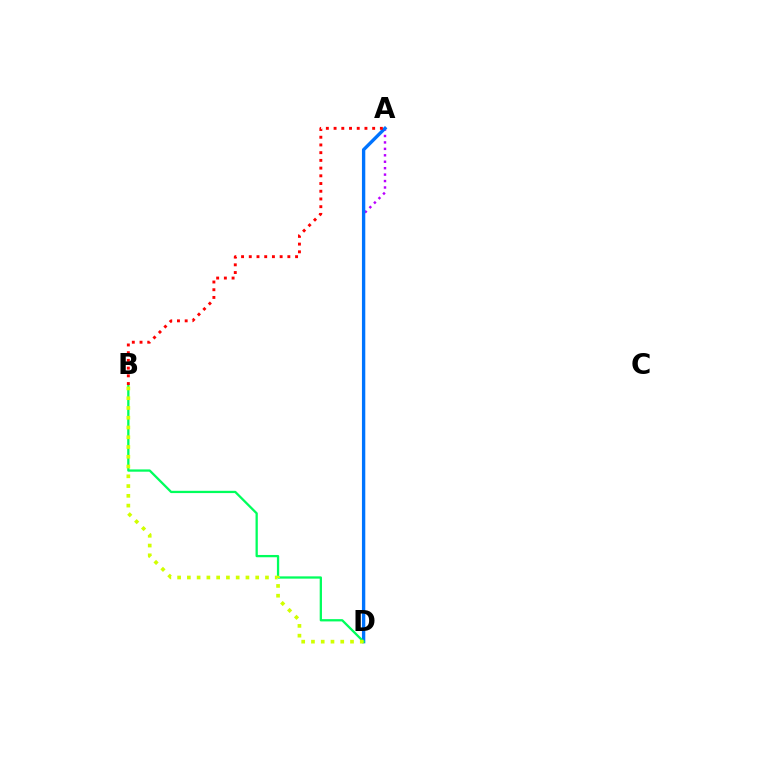{('A', 'D'): [{'color': '#b900ff', 'line_style': 'dotted', 'thickness': 1.75}, {'color': '#0074ff', 'line_style': 'solid', 'thickness': 2.41}], ('B', 'D'): [{'color': '#00ff5c', 'line_style': 'solid', 'thickness': 1.64}, {'color': '#d1ff00', 'line_style': 'dotted', 'thickness': 2.65}], ('A', 'B'): [{'color': '#ff0000', 'line_style': 'dotted', 'thickness': 2.1}]}